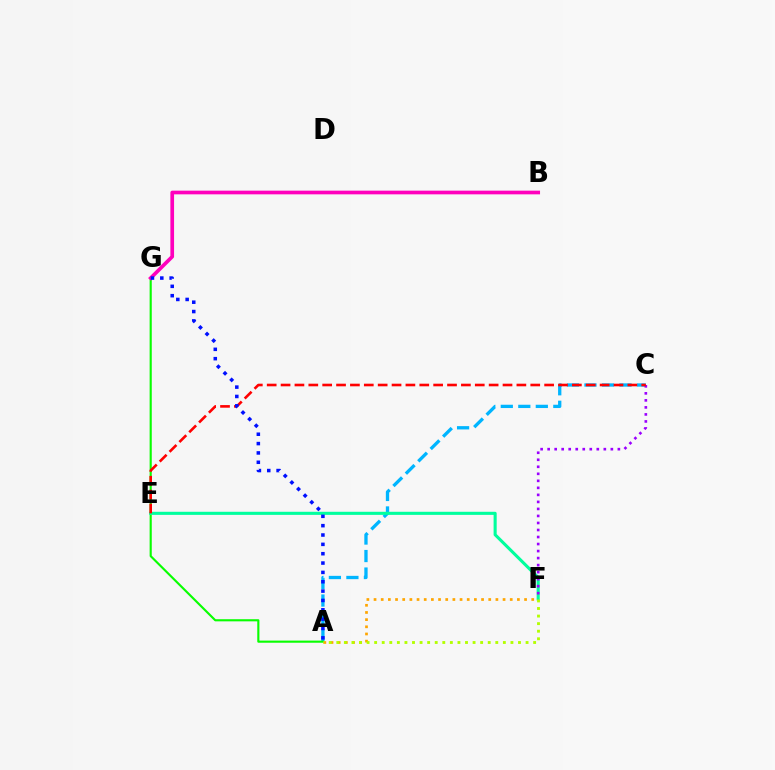{('A', 'C'): [{'color': '#00b5ff', 'line_style': 'dashed', 'thickness': 2.38}], ('A', 'G'): [{'color': '#08ff00', 'line_style': 'solid', 'thickness': 1.53}, {'color': '#0010ff', 'line_style': 'dotted', 'thickness': 2.54}], ('B', 'G'): [{'color': '#ff00bd', 'line_style': 'solid', 'thickness': 2.65}], ('E', 'F'): [{'color': '#00ff9d', 'line_style': 'solid', 'thickness': 2.22}], ('C', 'F'): [{'color': '#9b00ff', 'line_style': 'dotted', 'thickness': 1.91}], ('A', 'F'): [{'color': '#ffa500', 'line_style': 'dotted', 'thickness': 1.95}, {'color': '#b3ff00', 'line_style': 'dotted', 'thickness': 2.06}], ('C', 'E'): [{'color': '#ff0000', 'line_style': 'dashed', 'thickness': 1.88}]}